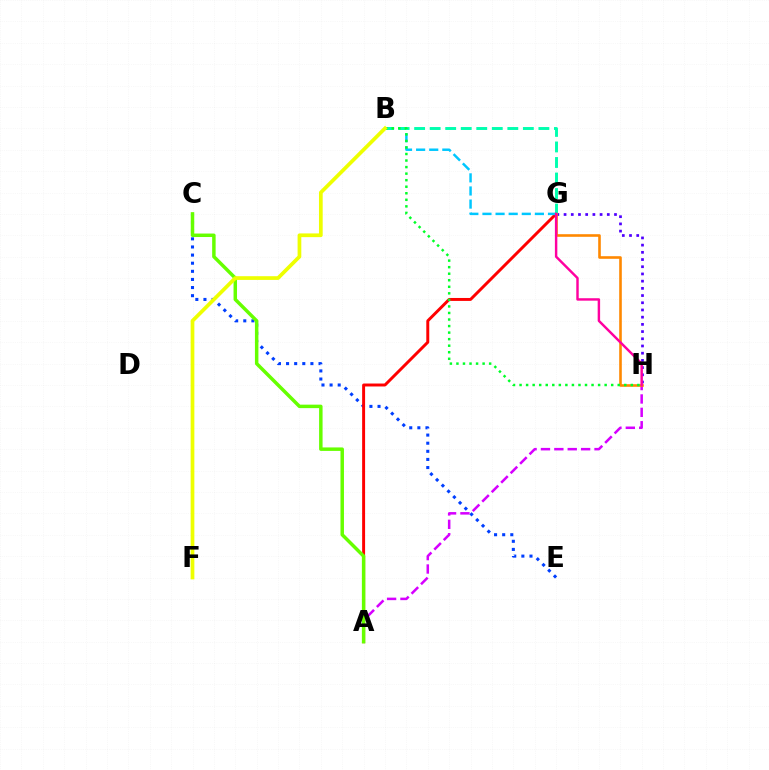{('C', 'E'): [{'color': '#003fff', 'line_style': 'dotted', 'thickness': 2.2}], ('G', 'H'): [{'color': '#4f00ff', 'line_style': 'dotted', 'thickness': 1.96}, {'color': '#ff8800', 'line_style': 'solid', 'thickness': 1.88}, {'color': '#ff00a0', 'line_style': 'solid', 'thickness': 1.76}], ('A', 'H'): [{'color': '#d600ff', 'line_style': 'dashed', 'thickness': 1.82}], ('A', 'G'): [{'color': '#ff0000', 'line_style': 'solid', 'thickness': 2.12}], ('A', 'C'): [{'color': '#66ff00', 'line_style': 'solid', 'thickness': 2.5}], ('B', 'G'): [{'color': '#00c7ff', 'line_style': 'dashed', 'thickness': 1.78}, {'color': '#00ffaf', 'line_style': 'dashed', 'thickness': 2.11}], ('B', 'H'): [{'color': '#00ff27', 'line_style': 'dotted', 'thickness': 1.78}], ('B', 'F'): [{'color': '#eeff00', 'line_style': 'solid', 'thickness': 2.68}]}